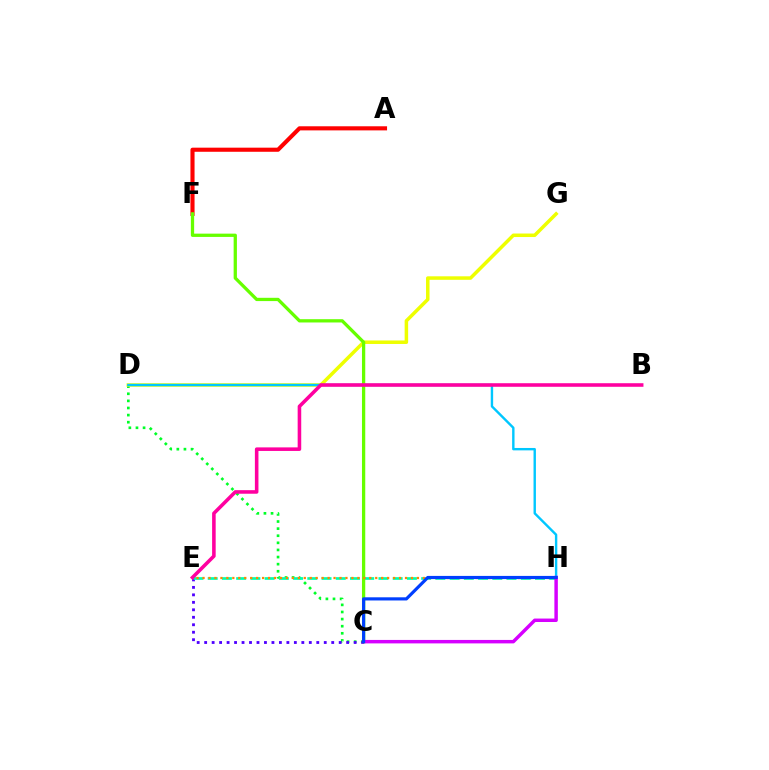{('C', 'D'): [{'color': '#00ff27', 'line_style': 'dotted', 'thickness': 1.93}], ('A', 'F'): [{'color': '#ff0000', 'line_style': 'solid', 'thickness': 2.96}], ('C', 'E'): [{'color': '#4f00ff', 'line_style': 'dotted', 'thickness': 2.03}], ('E', 'H'): [{'color': '#00ffaf', 'line_style': 'dashed', 'thickness': 1.93}, {'color': '#ff8800', 'line_style': 'dotted', 'thickness': 1.62}], ('D', 'G'): [{'color': '#eeff00', 'line_style': 'solid', 'thickness': 2.52}], ('D', 'H'): [{'color': '#00c7ff', 'line_style': 'solid', 'thickness': 1.73}], ('C', 'F'): [{'color': '#66ff00', 'line_style': 'solid', 'thickness': 2.36}], ('C', 'H'): [{'color': '#d600ff', 'line_style': 'solid', 'thickness': 2.49}, {'color': '#003fff', 'line_style': 'solid', 'thickness': 2.28}], ('B', 'E'): [{'color': '#ff00a0', 'line_style': 'solid', 'thickness': 2.57}]}